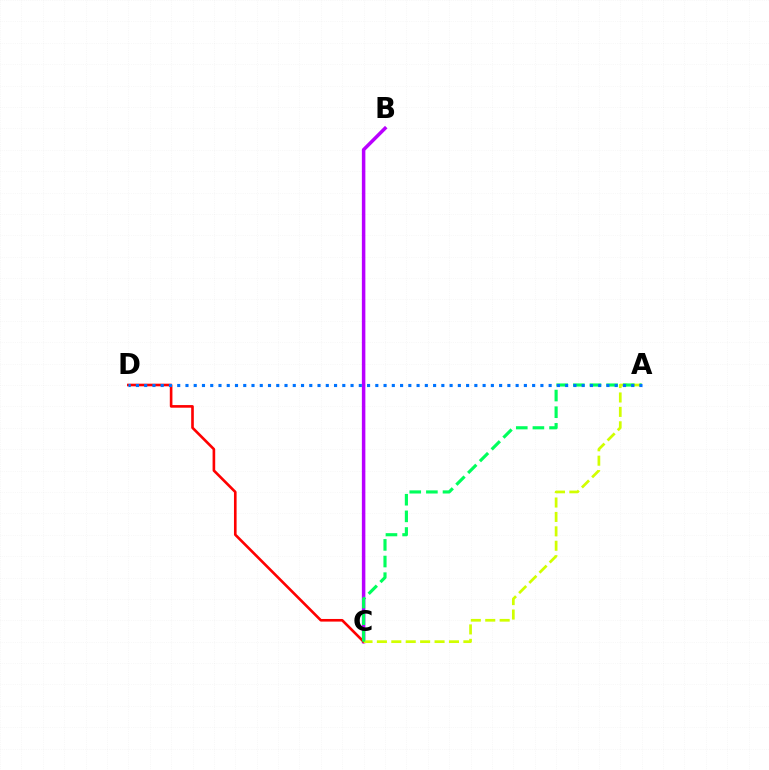{('B', 'C'): [{'color': '#b900ff', 'line_style': 'solid', 'thickness': 2.52}], ('C', 'D'): [{'color': '#ff0000', 'line_style': 'solid', 'thickness': 1.89}], ('A', 'C'): [{'color': '#d1ff00', 'line_style': 'dashed', 'thickness': 1.96}, {'color': '#00ff5c', 'line_style': 'dashed', 'thickness': 2.26}], ('A', 'D'): [{'color': '#0074ff', 'line_style': 'dotted', 'thickness': 2.24}]}